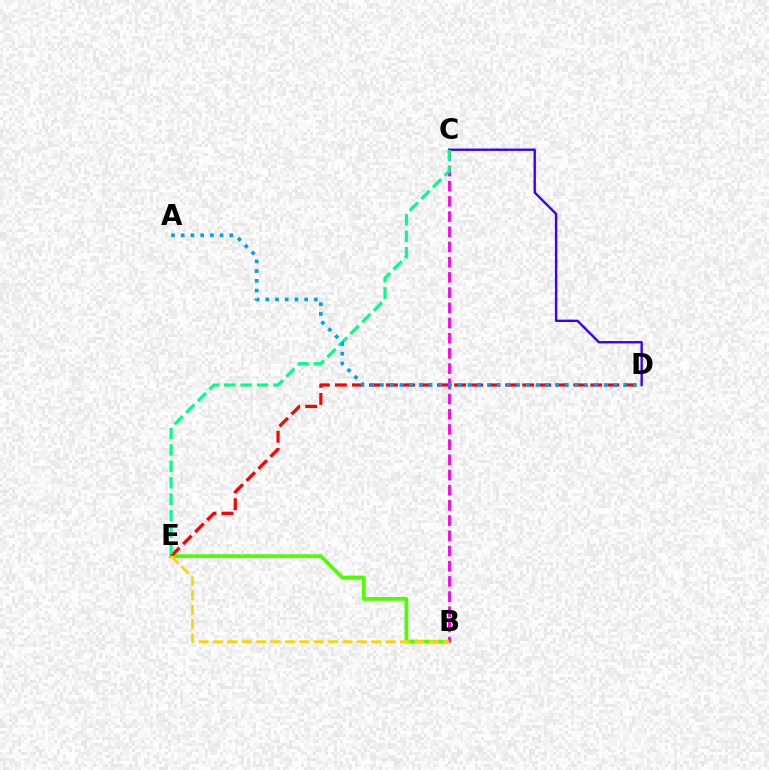{('B', 'E'): [{'color': '#4fff00', 'line_style': 'solid', 'thickness': 2.69}, {'color': '#ffd500', 'line_style': 'dashed', 'thickness': 1.95}], ('C', 'D'): [{'color': '#3700ff', 'line_style': 'solid', 'thickness': 1.71}], ('D', 'E'): [{'color': '#ff0000', 'line_style': 'dashed', 'thickness': 2.31}], ('B', 'C'): [{'color': '#ff00ed', 'line_style': 'dashed', 'thickness': 2.06}], ('C', 'E'): [{'color': '#00ff86', 'line_style': 'dashed', 'thickness': 2.23}], ('A', 'D'): [{'color': '#009eff', 'line_style': 'dotted', 'thickness': 2.64}]}